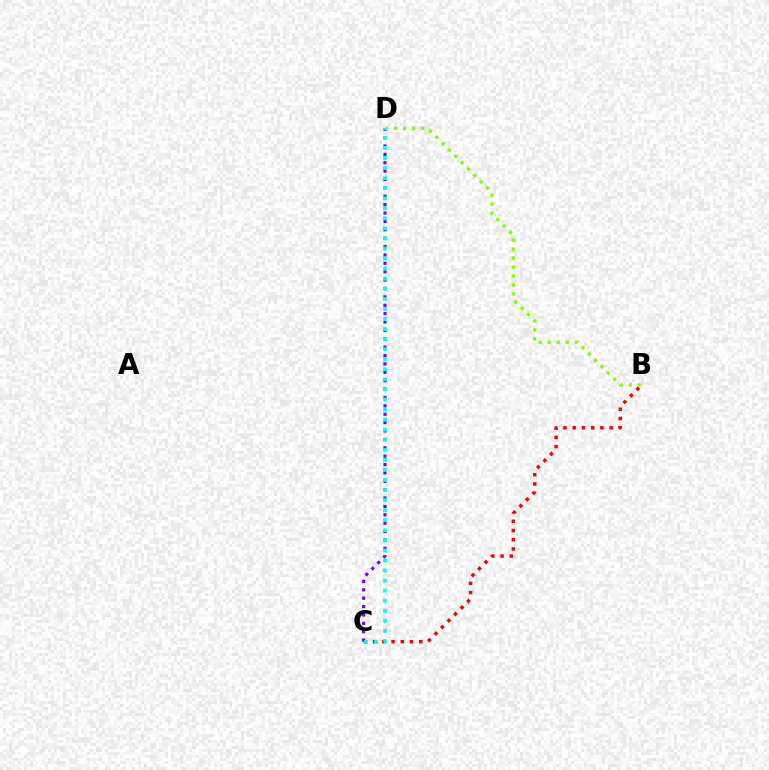{('C', 'D'): [{'color': '#7200ff', 'line_style': 'dotted', 'thickness': 2.28}, {'color': '#00fff6', 'line_style': 'dotted', 'thickness': 2.73}], ('B', 'D'): [{'color': '#84ff00', 'line_style': 'dotted', 'thickness': 2.44}], ('B', 'C'): [{'color': '#ff0000', 'line_style': 'dotted', 'thickness': 2.51}]}